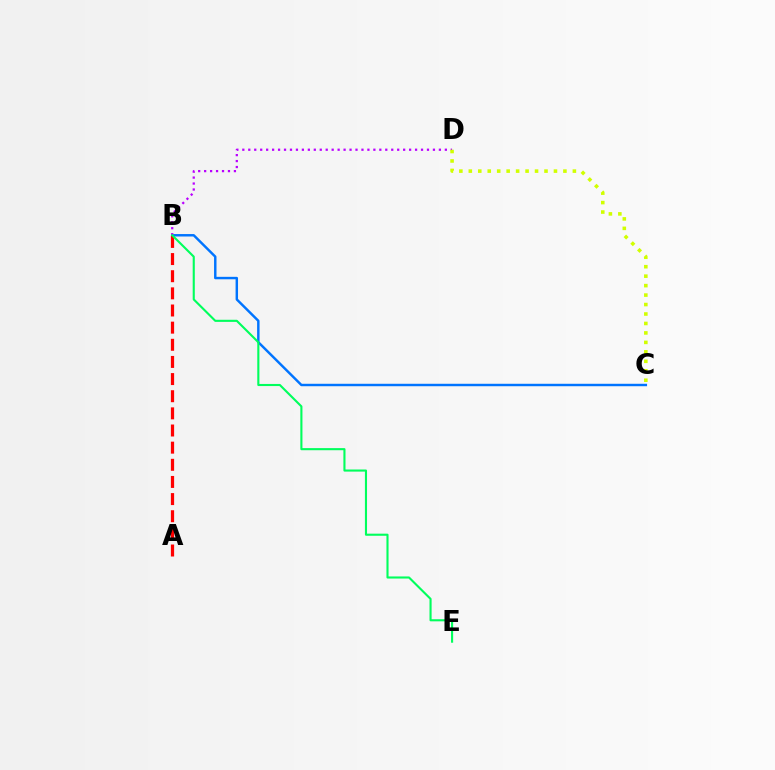{('B', 'C'): [{'color': '#0074ff', 'line_style': 'solid', 'thickness': 1.76}], ('A', 'B'): [{'color': '#ff0000', 'line_style': 'dashed', 'thickness': 2.33}], ('B', 'D'): [{'color': '#b900ff', 'line_style': 'dotted', 'thickness': 1.62}], ('B', 'E'): [{'color': '#00ff5c', 'line_style': 'solid', 'thickness': 1.52}], ('C', 'D'): [{'color': '#d1ff00', 'line_style': 'dotted', 'thickness': 2.57}]}